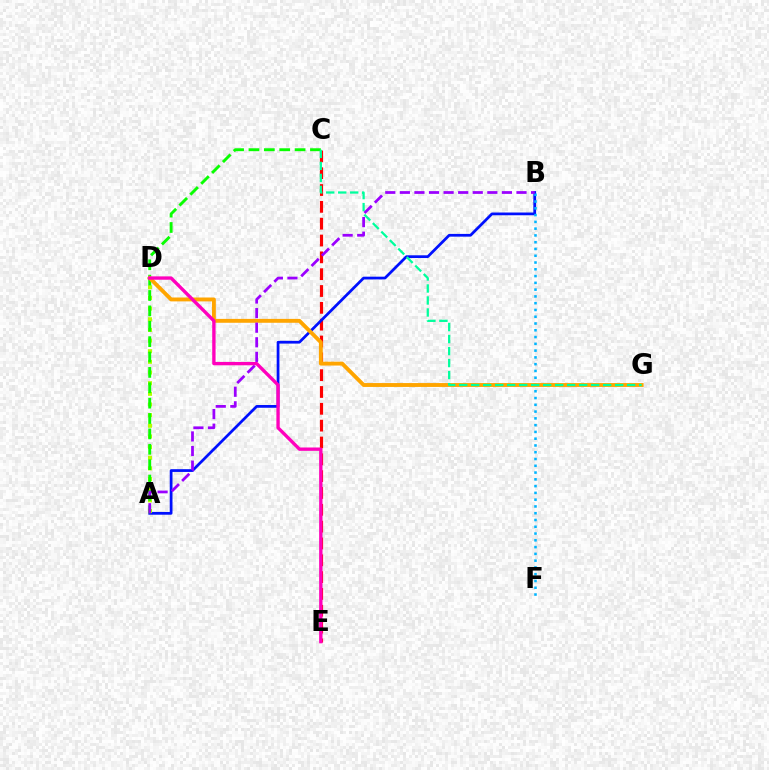{('C', 'E'): [{'color': '#ff0000', 'line_style': 'dashed', 'thickness': 2.29}], ('A', 'B'): [{'color': '#0010ff', 'line_style': 'solid', 'thickness': 1.98}, {'color': '#9b00ff', 'line_style': 'dashed', 'thickness': 1.98}], ('A', 'D'): [{'color': '#b3ff00', 'line_style': 'dotted', 'thickness': 2.89}], ('A', 'C'): [{'color': '#08ff00', 'line_style': 'dashed', 'thickness': 2.09}], ('B', 'F'): [{'color': '#00b5ff', 'line_style': 'dotted', 'thickness': 1.84}], ('D', 'G'): [{'color': '#ffa500', 'line_style': 'solid', 'thickness': 2.79}], ('C', 'G'): [{'color': '#00ff9d', 'line_style': 'dashed', 'thickness': 1.63}], ('D', 'E'): [{'color': '#ff00bd', 'line_style': 'solid', 'thickness': 2.41}]}